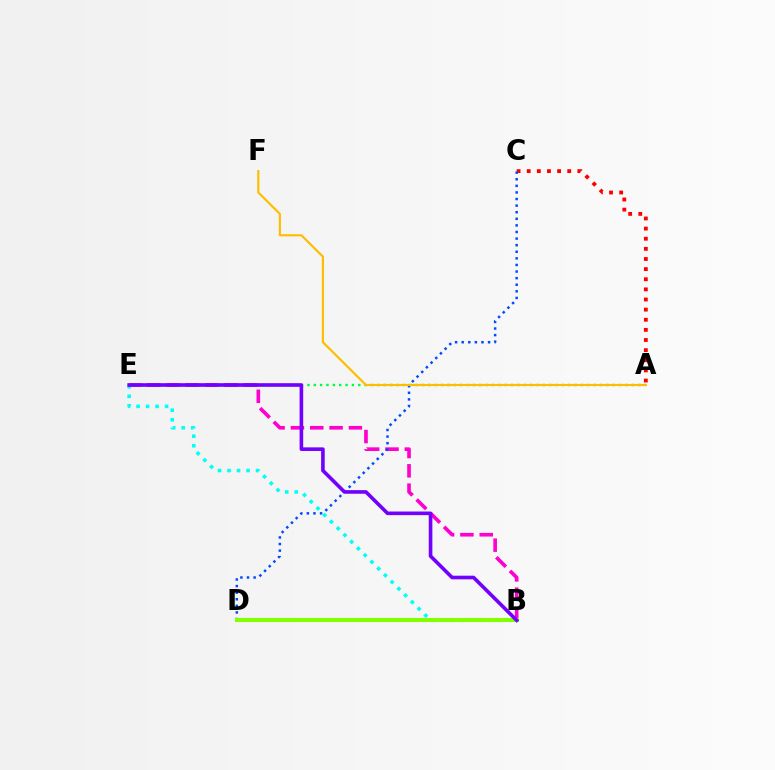{('A', 'E'): [{'color': '#00ff39', 'line_style': 'dotted', 'thickness': 1.73}], ('B', 'E'): [{'color': '#00fff6', 'line_style': 'dotted', 'thickness': 2.58}, {'color': '#ff00cf', 'line_style': 'dashed', 'thickness': 2.63}, {'color': '#7200ff', 'line_style': 'solid', 'thickness': 2.6}], ('A', 'C'): [{'color': '#ff0000', 'line_style': 'dotted', 'thickness': 2.75}], ('C', 'D'): [{'color': '#004bff', 'line_style': 'dotted', 'thickness': 1.79}], ('A', 'F'): [{'color': '#ffbd00', 'line_style': 'solid', 'thickness': 1.55}], ('B', 'D'): [{'color': '#84ff00', 'line_style': 'solid', 'thickness': 2.94}]}